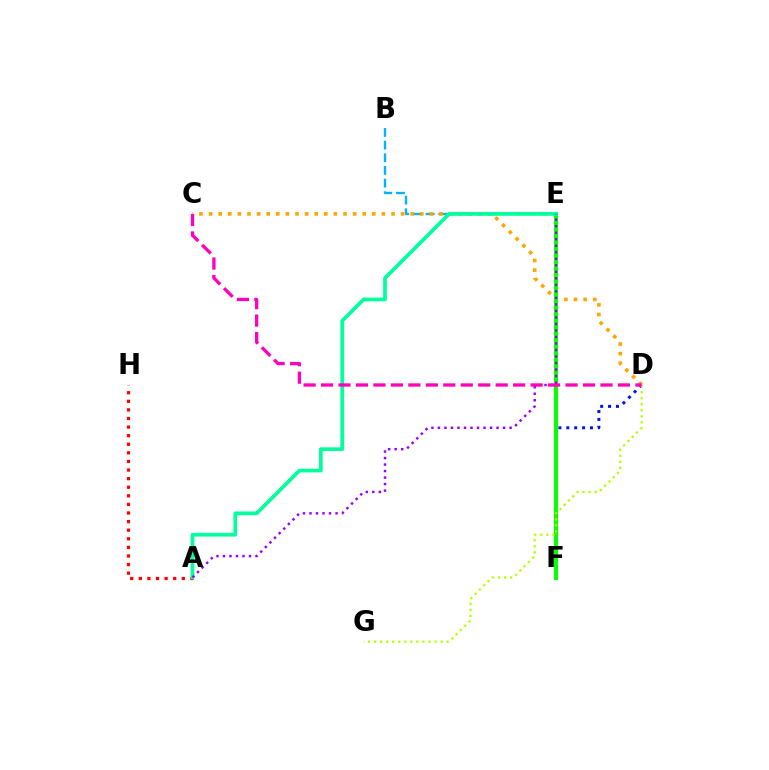{('B', 'E'): [{'color': '#00b5ff', 'line_style': 'dashed', 'thickness': 1.72}], ('A', 'H'): [{'color': '#ff0000', 'line_style': 'dotted', 'thickness': 2.33}], ('D', 'F'): [{'color': '#0010ff', 'line_style': 'dotted', 'thickness': 2.15}], ('C', 'D'): [{'color': '#ffa500', 'line_style': 'dotted', 'thickness': 2.61}, {'color': '#ff00bd', 'line_style': 'dashed', 'thickness': 2.37}], ('E', 'F'): [{'color': '#08ff00', 'line_style': 'solid', 'thickness': 2.96}], ('A', 'E'): [{'color': '#00ff9d', 'line_style': 'solid', 'thickness': 2.67}, {'color': '#9b00ff', 'line_style': 'dotted', 'thickness': 1.77}], ('D', 'G'): [{'color': '#b3ff00', 'line_style': 'dotted', 'thickness': 1.64}]}